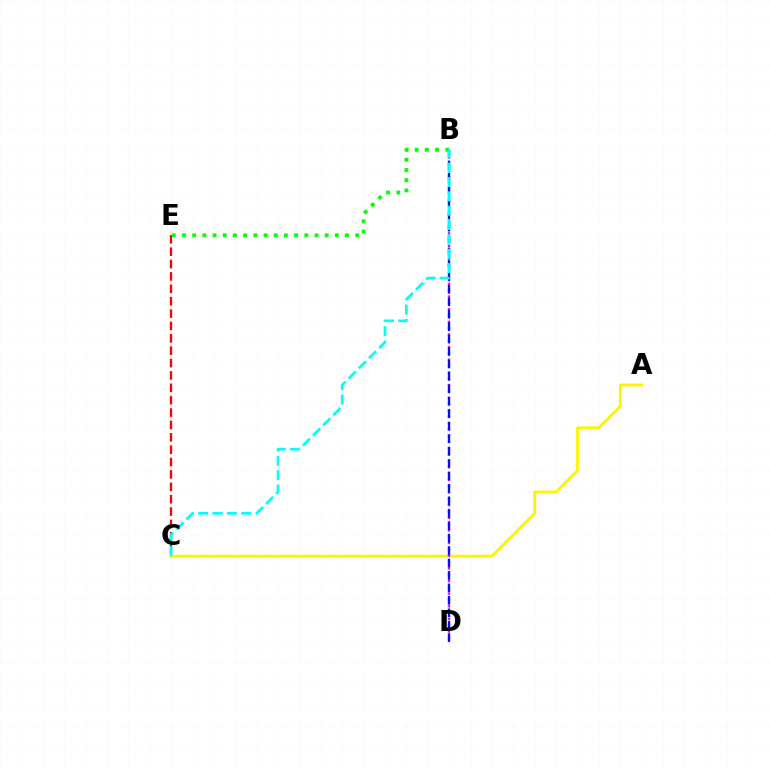{('A', 'C'): [{'color': '#fcf500', 'line_style': 'solid', 'thickness': 2.04}], ('C', 'E'): [{'color': '#ff0000', 'line_style': 'dashed', 'thickness': 1.68}], ('B', 'D'): [{'color': '#ee00ff', 'line_style': 'dotted', 'thickness': 1.72}, {'color': '#0010ff', 'line_style': 'dashed', 'thickness': 1.69}], ('B', 'E'): [{'color': '#08ff00', 'line_style': 'dotted', 'thickness': 2.77}], ('B', 'C'): [{'color': '#00fff6', 'line_style': 'dashed', 'thickness': 1.95}]}